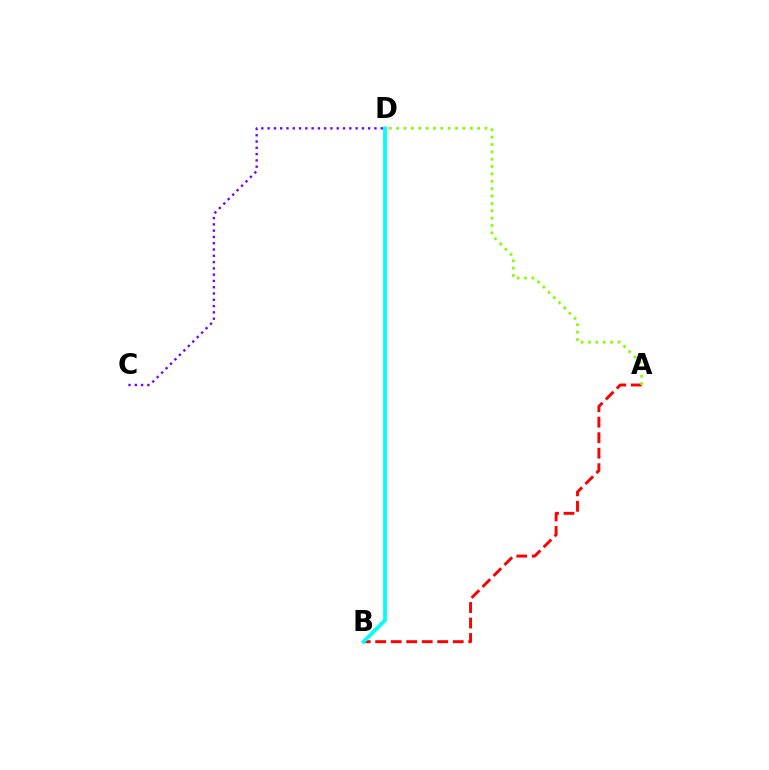{('C', 'D'): [{'color': '#7200ff', 'line_style': 'dotted', 'thickness': 1.71}], ('A', 'B'): [{'color': '#ff0000', 'line_style': 'dashed', 'thickness': 2.11}], ('B', 'D'): [{'color': '#00fff6', 'line_style': 'solid', 'thickness': 2.73}], ('A', 'D'): [{'color': '#84ff00', 'line_style': 'dotted', 'thickness': 2.0}]}